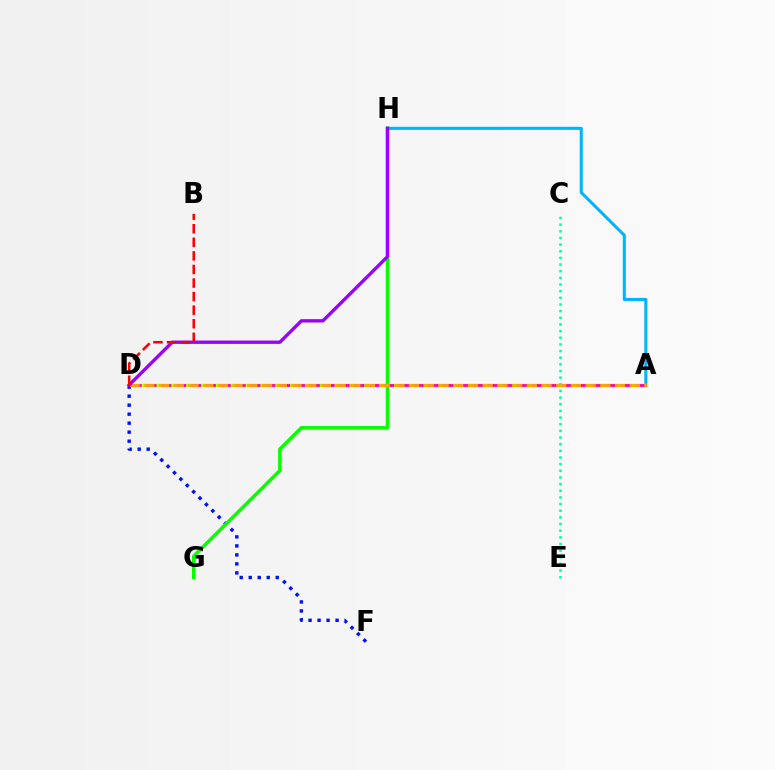{('A', 'H'): [{'color': '#00b5ff', 'line_style': 'solid', 'thickness': 2.21}], ('A', 'D'): [{'color': '#b3ff00', 'line_style': 'solid', 'thickness': 2.45}, {'color': '#ff00bd', 'line_style': 'dashed', 'thickness': 2.02}, {'color': '#ffa500', 'line_style': 'dashed', 'thickness': 2.0}], ('C', 'E'): [{'color': '#00ff9d', 'line_style': 'dotted', 'thickness': 1.81}], ('D', 'F'): [{'color': '#0010ff', 'line_style': 'dotted', 'thickness': 2.45}], ('G', 'H'): [{'color': '#08ff00', 'line_style': 'solid', 'thickness': 2.52}], ('D', 'H'): [{'color': '#9b00ff', 'line_style': 'solid', 'thickness': 2.41}], ('B', 'D'): [{'color': '#ff0000', 'line_style': 'dashed', 'thickness': 1.84}]}